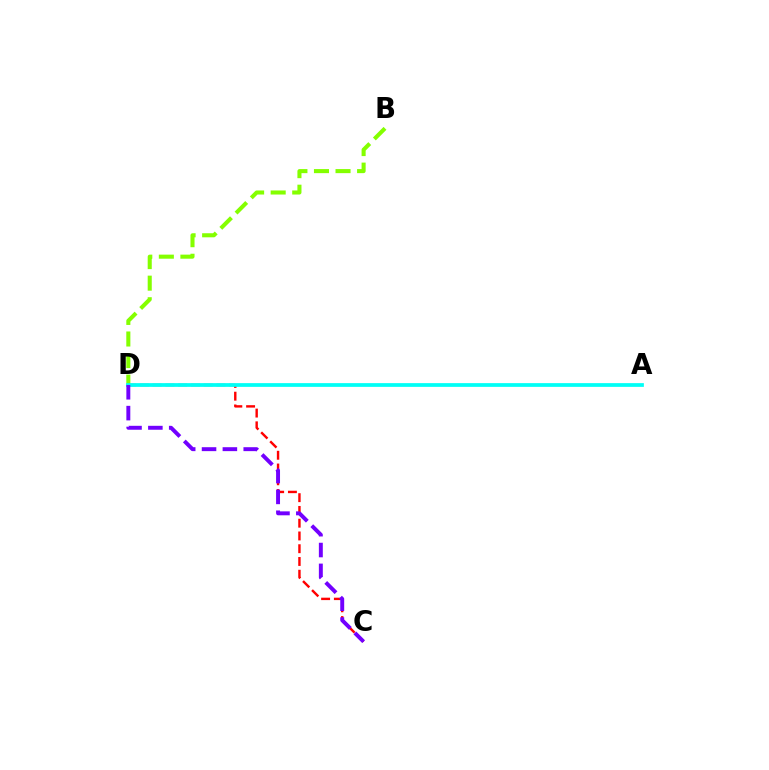{('B', 'D'): [{'color': '#84ff00', 'line_style': 'dashed', 'thickness': 2.93}], ('C', 'D'): [{'color': '#ff0000', 'line_style': 'dashed', 'thickness': 1.73}, {'color': '#7200ff', 'line_style': 'dashed', 'thickness': 2.83}], ('A', 'D'): [{'color': '#00fff6', 'line_style': 'solid', 'thickness': 2.69}]}